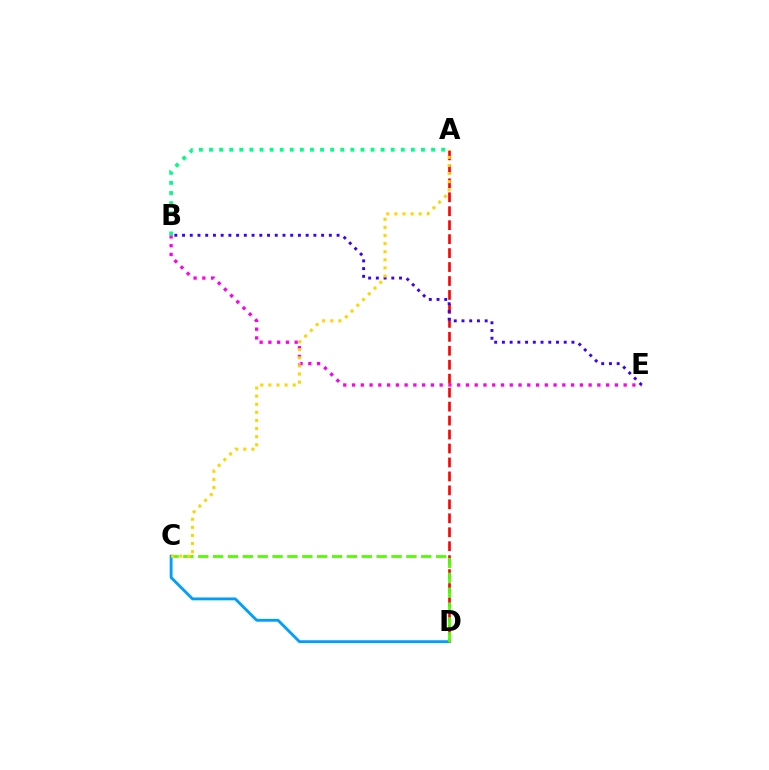{('C', 'D'): [{'color': '#009eff', 'line_style': 'solid', 'thickness': 2.05}, {'color': '#4fff00', 'line_style': 'dashed', 'thickness': 2.02}], ('B', 'E'): [{'color': '#ff00ed', 'line_style': 'dotted', 'thickness': 2.38}, {'color': '#3700ff', 'line_style': 'dotted', 'thickness': 2.1}], ('A', 'D'): [{'color': '#ff0000', 'line_style': 'dashed', 'thickness': 1.9}], ('A', 'B'): [{'color': '#00ff86', 'line_style': 'dotted', 'thickness': 2.74}], ('A', 'C'): [{'color': '#ffd500', 'line_style': 'dotted', 'thickness': 2.2}]}